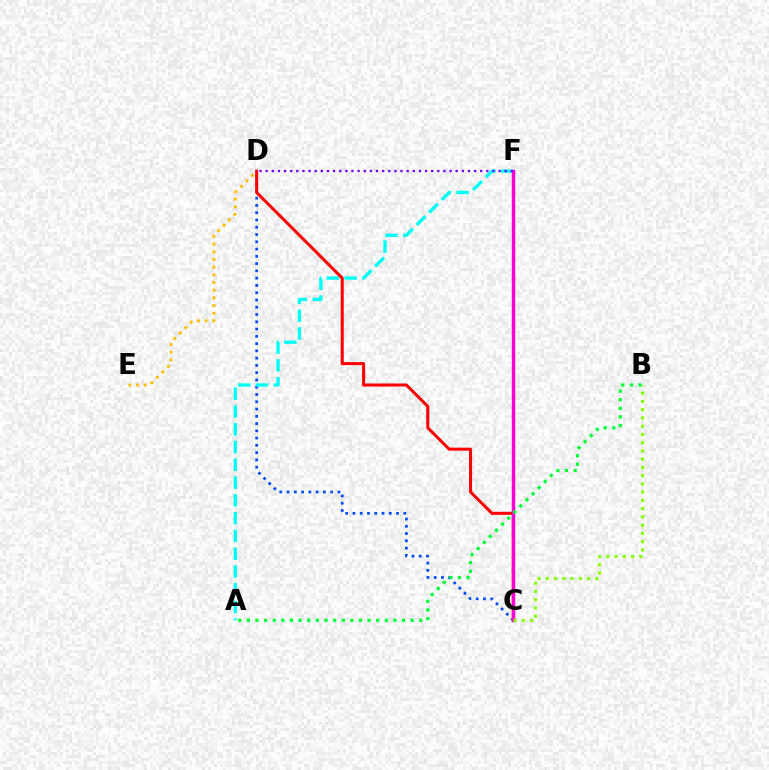{('C', 'D'): [{'color': '#004bff', 'line_style': 'dotted', 'thickness': 1.98}, {'color': '#ff0000', 'line_style': 'solid', 'thickness': 2.19}], ('D', 'E'): [{'color': '#ffbd00', 'line_style': 'dotted', 'thickness': 2.09}], ('A', 'F'): [{'color': '#00fff6', 'line_style': 'dashed', 'thickness': 2.41}], ('C', 'F'): [{'color': '#ff00cf', 'line_style': 'solid', 'thickness': 2.47}], ('B', 'C'): [{'color': '#84ff00', 'line_style': 'dotted', 'thickness': 2.24}], ('D', 'F'): [{'color': '#7200ff', 'line_style': 'dotted', 'thickness': 1.67}], ('A', 'B'): [{'color': '#00ff39', 'line_style': 'dotted', 'thickness': 2.34}]}